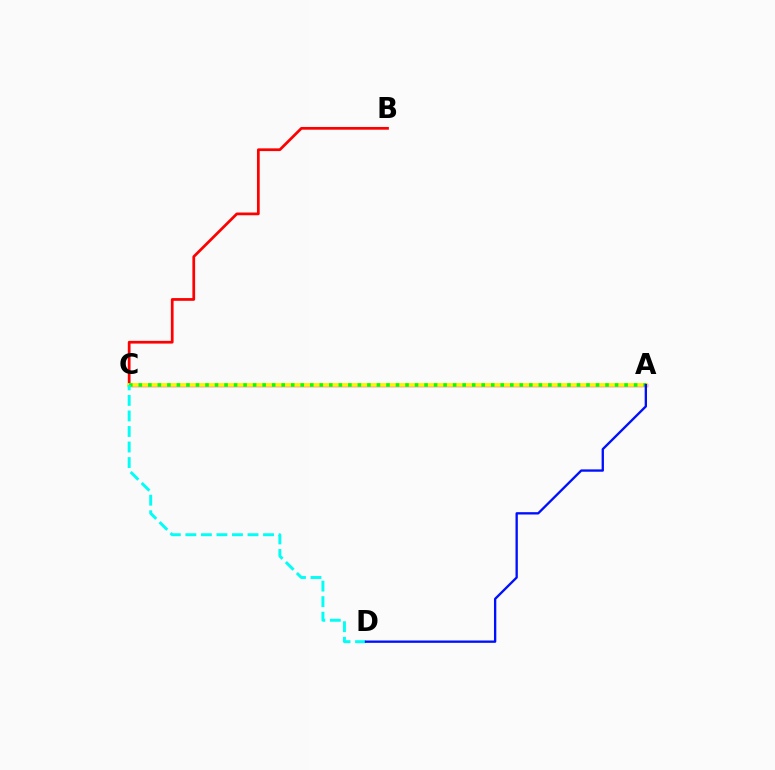{('A', 'C'): [{'color': '#ee00ff', 'line_style': 'solid', 'thickness': 2.44}, {'color': '#fcf500', 'line_style': 'solid', 'thickness': 2.7}, {'color': '#08ff00', 'line_style': 'dotted', 'thickness': 2.59}], ('B', 'C'): [{'color': '#ff0000', 'line_style': 'solid', 'thickness': 1.97}], ('C', 'D'): [{'color': '#00fff6', 'line_style': 'dashed', 'thickness': 2.11}], ('A', 'D'): [{'color': '#0010ff', 'line_style': 'solid', 'thickness': 1.68}]}